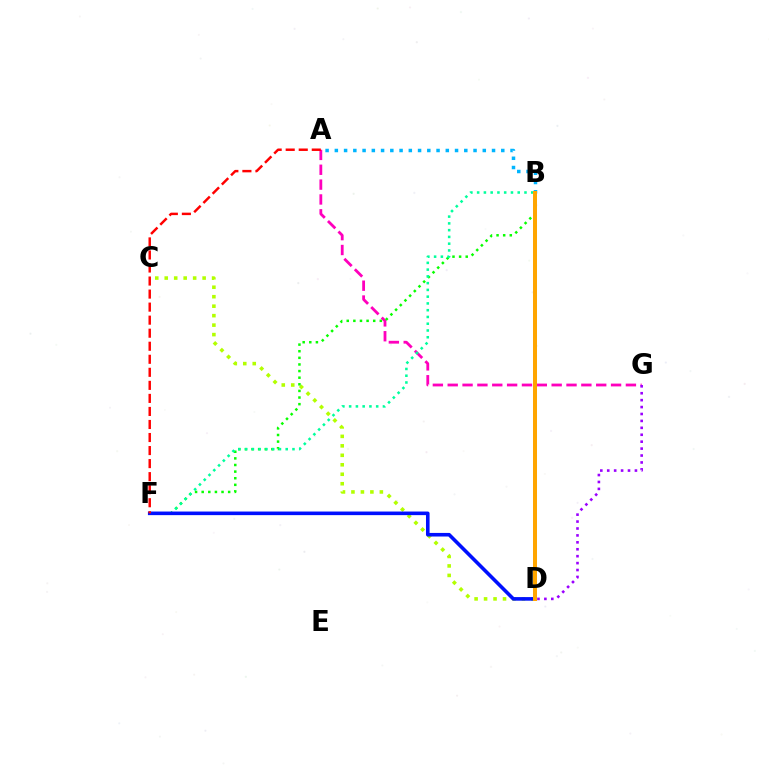{('A', 'G'): [{'color': '#ff00bd', 'line_style': 'dashed', 'thickness': 2.02}], ('C', 'D'): [{'color': '#b3ff00', 'line_style': 'dotted', 'thickness': 2.57}], ('B', 'F'): [{'color': '#08ff00', 'line_style': 'dotted', 'thickness': 1.8}, {'color': '#00ff9d', 'line_style': 'dotted', 'thickness': 1.84}], ('D', 'F'): [{'color': '#0010ff', 'line_style': 'solid', 'thickness': 2.59}], ('D', 'G'): [{'color': '#9b00ff', 'line_style': 'dotted', 'thickness': 1.88}], ('A', 'B'): [{'color': '#00b5ff', 'line_style': 'dotted', 'thickness': 2.51}], ('A', 'F'): [{'color': '#ff0000', 'line_style': 'dashed', 'thickness': 1.77}], ('B', 'D'): [{'color': '#ffa500', 'line_style': 'solid', 'thickness': 2.89}]}